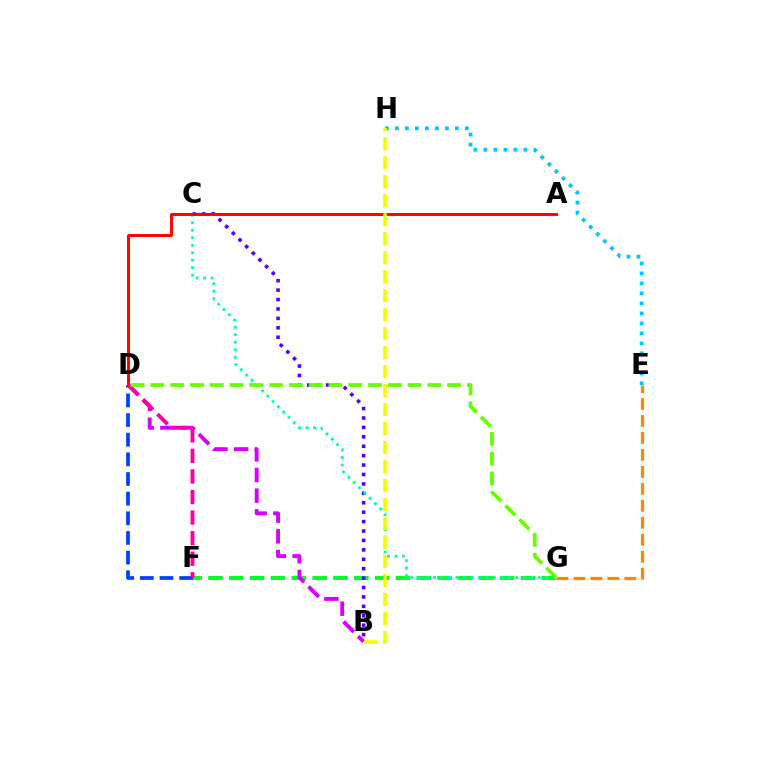{('F', 'G'): [{'color': '#00ff27', 'line_style': 'dashed', 'thickness': 2.83}], ('D', 'F'): [{'color': '#003fff', 'line_style': 'dashed', 'thickness': 2.67}, {'color': '#ff00a0', 'line_style': 'dashed', 'thickness': 2.79}], ('E', 'H'): [{'color': '#00c7ff', 'line_style': 'dotted', 'thickness': 2.72}], ('B', 'C'): [{'color': '#4f00ff', 'line_style': 'dotted', 'thickness': 2.56}], ('C', 'G'): [{'color': '#00ffaf', 'line_style': 'dotted', 'thickness': 2.03}], ('B', 'D'): [{'color': '#d600ff', 'line_style': 'dashed', 'thickness': 2.81}], ('A', 'D'): [{'color': '#ff0000', 'line_style': 'solid', 'thickness': 2.11}], ('E', 'G'): [{'color': '#ff8800', 'line_style': 'dashed', 'thickness': 2.31}], ('B', 'H'): [{'color': '#eeff00', 'line_style': 'dashed', 'thickness': 2.58}], ('D', 'G'): [{'color': '#66ff00', 'line_style': 'dashed', 'thickness': 2.69}]}